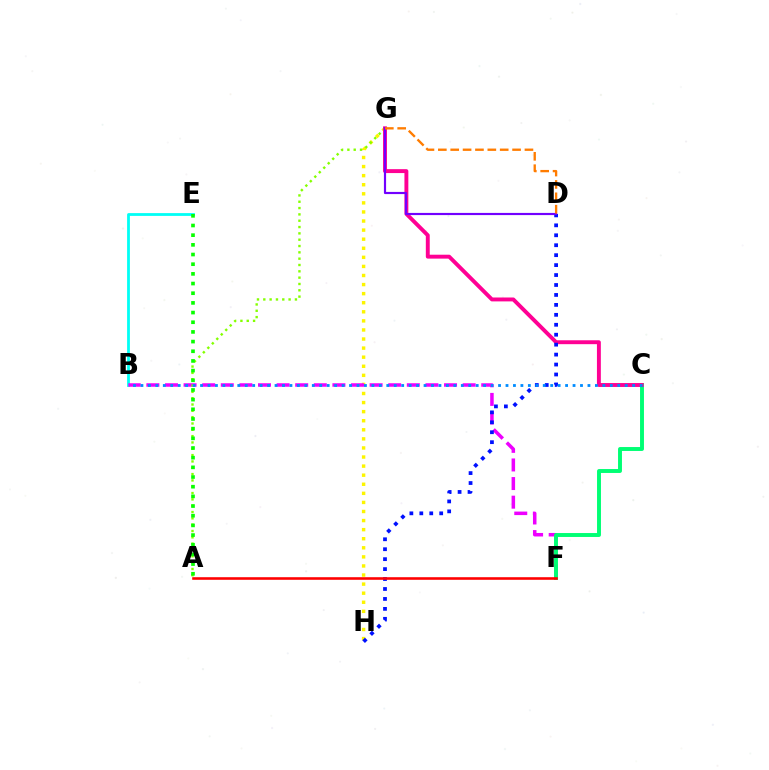{('B', 'E'): [{'color': '#00fff6', 'line_style': 'solid', 'thickness': 2.01}], ('G', 'H'): [{'color': '#fcf500', 'line_style': 'dotted', 'thickness': 2.47}], ('B', 'F'): [{'color': '#ee00ff', 'line_style': 'dashed', 'thickness': 2.53}], ('A', 'G'): [{'color': '#84ff00', 'line_style': 'dotted', 'thickness': 1.72}], ('C', 'F'): [{'color': '#00ff74', 'line_style': 'solid', 'thickness': 2.83}], ('C', 'G'): [{'color': '#ff0094', 'line_style': 'solid', 'thickness': 2.81}], ('D', 'H'): [{'color': '#0010ff', 'line_style': 'dotted', 'thickness': 2.7}], ('A', 'E'): [{'color': '#08ff00', 'line_style': 'dotted', 'thickness': 2.63}], ('D', 'G'): [{'color': '#7200ff', 'line_style': 'solid', 'thickness': 1.57}, {'color': '#ff7c00', 'line_style': 'dashed', 'thickness': 1.68}], ('B', 'C'): [{'color': '#008cff', 'line_style': 'dotted', 'thickness': 2.02}], ('A', 'F'): [{'color': '#ff0000', 'line_style': 'solid', 'thickness': 1.86}]}